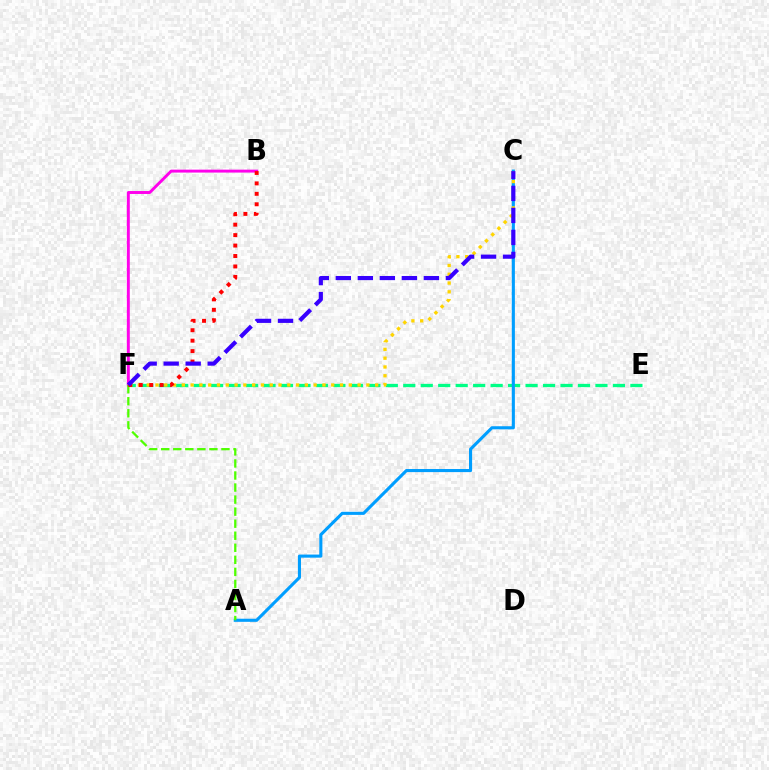{('E', 'F'): [{'color': '#00ff86', 'line_style': 'dashed', 'thickness': 2.37}], ('B', 'F'): [{'color': '#ff00ed', 'line_style': 'solid', 'thickness': 2.11}, {'color': '#ff0000', 'line_style': 'dotted', 'thickness': 2.84}], ('A', 'C'): [{'color': '#009eff', 'line_style': 'solid', 'thickness': 2.23}], ('C', 'F'): [{'color': '#ffd500', 'line_style': 'dotted', 'thickness': 2.39}, {'color': '#3700ff', 'line_style': 'dashed', 'thickness': 2.99}], ('A', 'F'): [{'color': '#4fff00', 'line_style': 'dashed', 'thickness': 1.64}]}